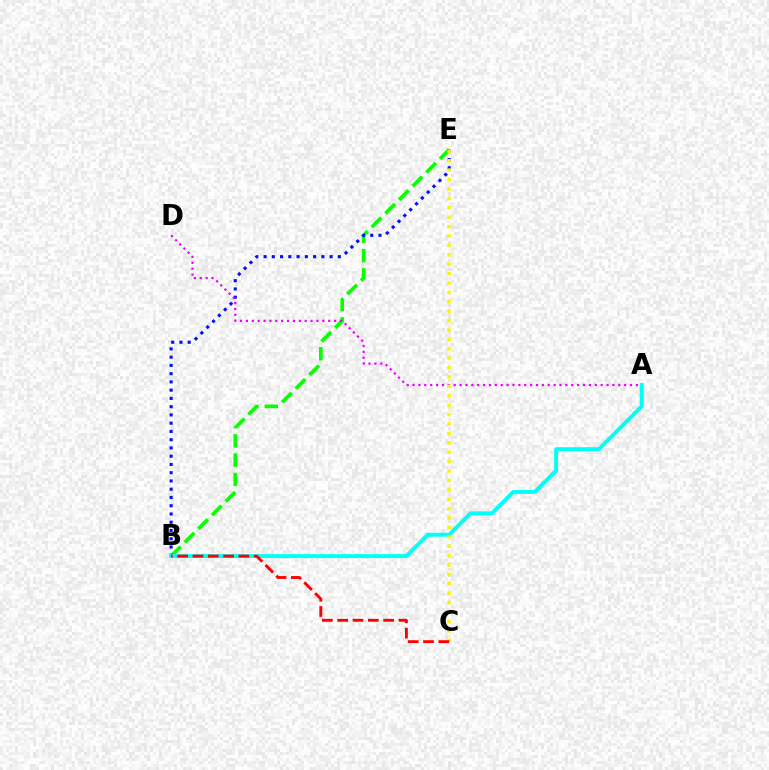{('B', 'E'): [{'color': '#08ff00', 'line_style': 'dashed', 'thickness': 2.62}, {'color': '#0010ff', 'line_style': 'dotted', 'thickness': 2.24}], ('A', 'B'): [{'color': '#00fff6', 'line_style': 'solid', 'thickness': 2.82}], ('A', 'D'): [{'color': '#ee00ff', 'line_style': 'dotted', 'thickness': 1.6}], ('C', 'E'): [{'color': '#fcf500', 'line_style': 'dotted', 'thickness': 2.55}], ('B', 'C'): [{'color': '#ff0000', 'line_style': 'dashed', 'thickness': 2.08}]}